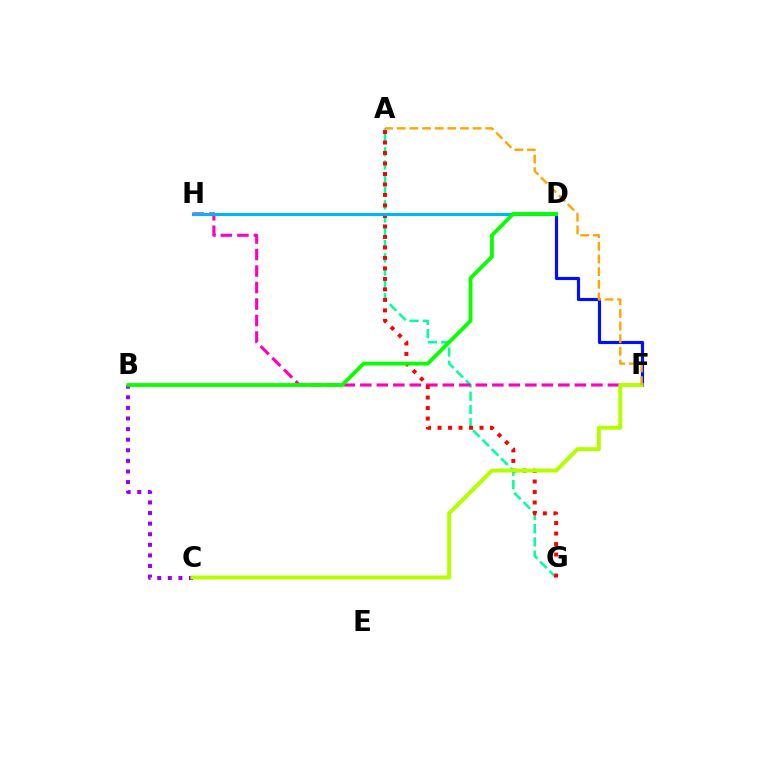{('A', 'G'): [{'color': '#00ff9d', 'line_style': 'dashed', 'thickness': 1.8}, {'color': '#ff0000', 'line_style': 'dotted', 'thickness': 2.85}], ('F', 'H'): [{'color': '#ff00bd', 'line_style': 'dashed', 'thickness': 2.24}], ('B', 'C'): [{'color': '#9b00ff', 'line_style': 'dotted', 'thickness': 2.88}], ('D', 'F'): [{'color': '#0010ff', 'line_style': 'solid', 'thickness': 2.26}], ('C', 'F'): [{'color': '#b3ff00', 'line_style': 'solid', 'thickness': 2.85}], ('D', 'H'): [{'color': '#00b5ff', 'line_style': 'solid', 'thickness': 2.23}], ('B', 'D'): [{'color': '#08ff00', 'line_style': 'solid', 'thickness': 2.74}], ('A', 'F'): [{'color': '#ffa500', 'line_style': 'dashed', 'thickness': 1.72}]}